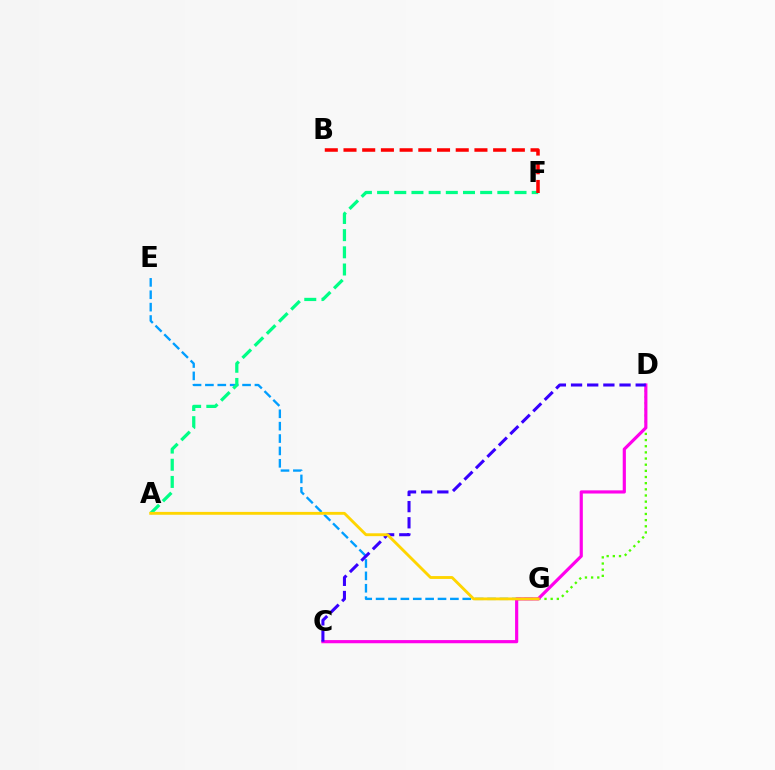{('E', 'G'): [{'color': '#009eff', 'line_style': 'dashed', 'thickness': 1.68}], ('A', 'F'): [{'color': '#00ff86', 'line_style': 'dashed', 'thickness': 2.33}], ('D', 'G'): [{'color': '#4fff00', 'line_style': 'dotted', 'thickness': 1.67}], ('C', 'D'): [{'color': '#ff00ed', 'line_style': 'solid', 'thickness': 2.28}, {'color': '#3700ff', 'line_style': 'dashed', 'thickness': 2.2}], ('B', 'F'): [{'color': '#ff0000', 'line_style': 'dashed', 'thickness': 2.54}], ('A', 'G'): [{'color': '#ffd500', 'line_style': 'solid', 'thickness': 2.06}]}